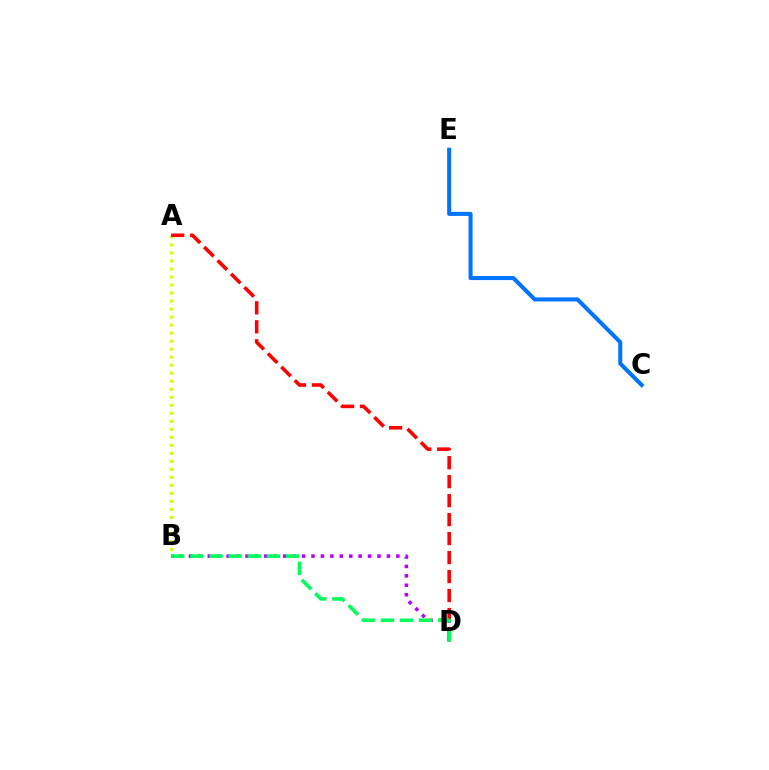{('A', 'B'): [{'color': '#d1ff00', 'line_style': 'dotted', 'thickness': 2.18}], ('C', 'E'): [{'color': '#0074ff', 'line_style': 'solid', 'thickness': 2.91}], ('B', 'D'): [{'color': '#b900ff', 'line_style': 'dotted', 'thickness': 2.56}, {'color': '#00ff5c', 'line_style': 'dashed', 'thickness': 2.6}], ('A', 'D'): [{'color': '#ff0000', 'line_style': 'dashed', 'thickness': 2.58}]}